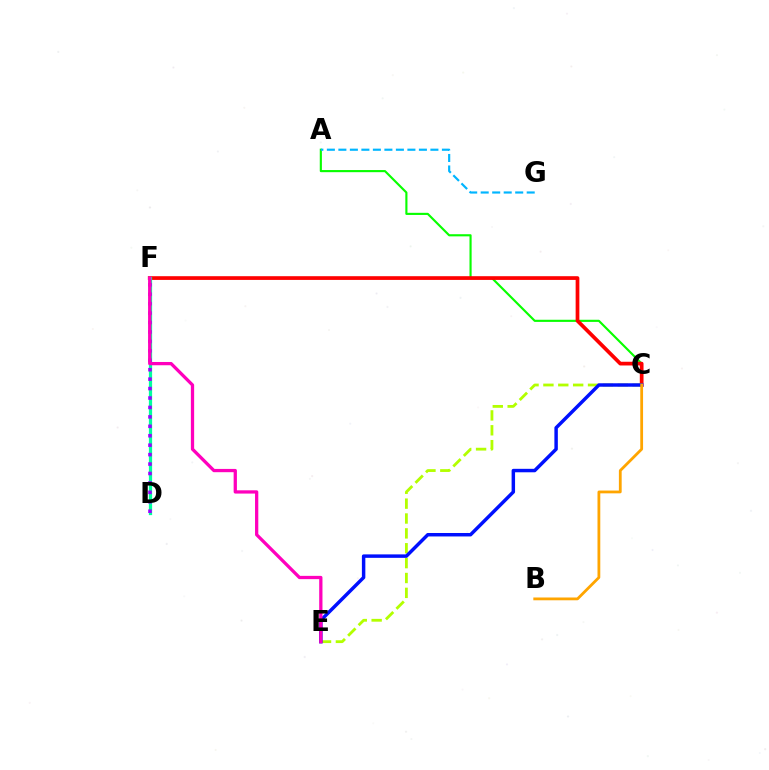{('A', 'C'): [{'color': '#08ff00', 'line_style': 'solid', 'thickness': 1.54}], ('C', 'F'): [{'color': '#ff0000', 'line_style': 'solid', 'thickness': 2.68}], ('C', 'E'): [{'color': '#b3ff00', 'line_style': 'dashed', 'thickness': 2.02}, {'color': '#0010ff', 'line_style': 'solid', 'thickness': 2.49}], ('A', 'G'): [{'color': '#00b5ff', 'line_style': 'dashed', 'thickness': 1.56}], ('D', 'F'): [{'color': '#00ff9d', 'line_style': 'solid', 'thickness': 2.34}, {'color': '#9b00ff', 'line_style': 'dotted', 'thickness': 2.56}], ('B', 'C'): [{'color': '#ffa500', 'line_style': 'solid', 'thickness': 2.01}], ('E', 'F'): [{'color': '#ff00bd', 'line_style': 'solid', 'thickness': 2.35}]}